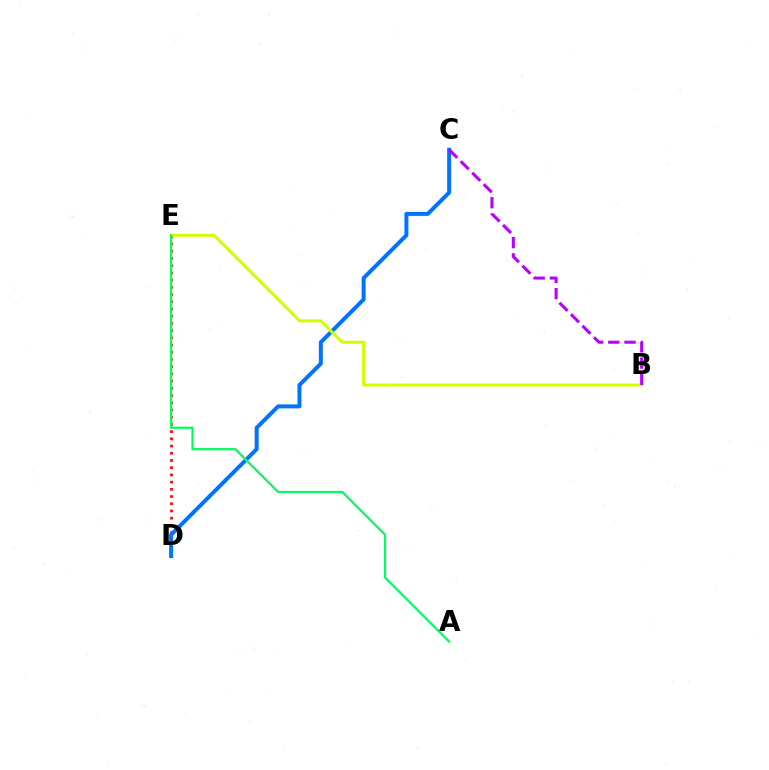{('D', 'E'): [{'color': '#ff0000', 'line_style': 'dotted', 'thickness': 1.96}], ('C', 'D'): [{'color': '#0074ff', 'line_style': 'solid', 'thickness': 2.87}], ('B', 'E'): [{'color': '#d1ff00', 'line_style': 'solid', 'thickness': 2.14}], ('A', 'E'): [{'color': '#00ff5c', 'line_style': 'solid', 'thickness': 1.59}], ('B', 'C'): [{'color': '#b900ff', 'line_style': 'dashed', 'thickness': 2.21}]}